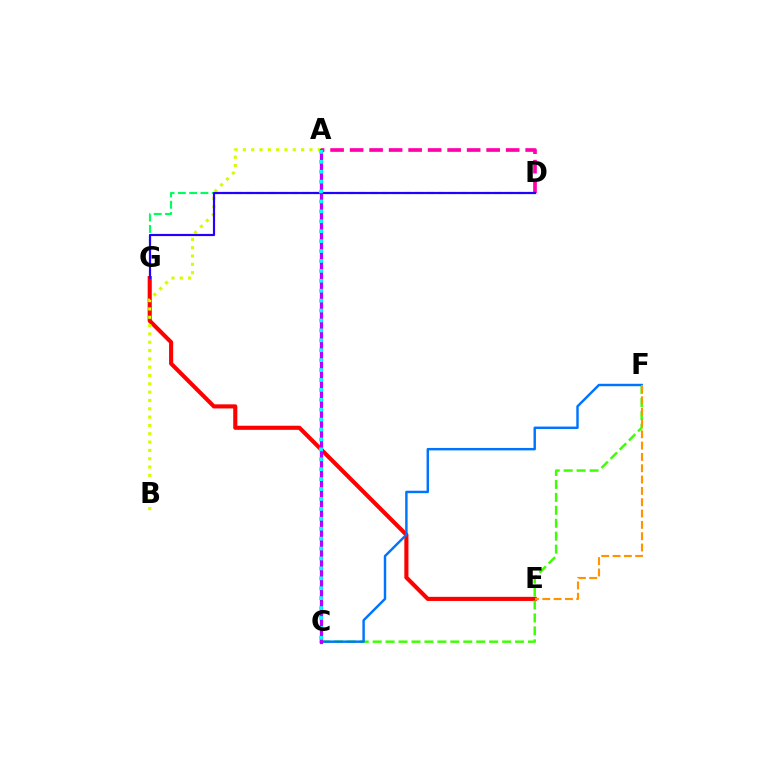{('D', 'G'): [{'color': '#00ff5c', 'line_style': 'dashed', 'thickness': 1.53}, {'color': '#2500ff', 'line_style': 'solid', 'thickness': 1.57}], ('E', 'G'): [{'color': '#ff0000', 'line_style': 'solid', 'thickness': 2.96}], ('C', 'F'): [{'color': '#3dff00', 'line_style': 'dashed', 'thickness': 1.76}, {'color': '#0074ff', 'line_style': 'solid', 'thickness': 1.75}], ('A', 'B'): [{'color': '#d1ff00', 'line_style': 'dotted', 'thickness': 2.26}], ('E', 'F'): [{'color': '#ff9400', 'line_style': 'dashed', 'thickness': 1.54}], ('A', 'C'): [{'color': '#b900ff', 'line_style': 'solid', 'thickness': 2.33}, {'color': '#00fff6', 'line_style': 'dotted', 'thickness': 2.69}], ('A', 'D'): [{'color': '#ff00ac', 'line_style': 'dashed', 'thickness': 2.65}]}